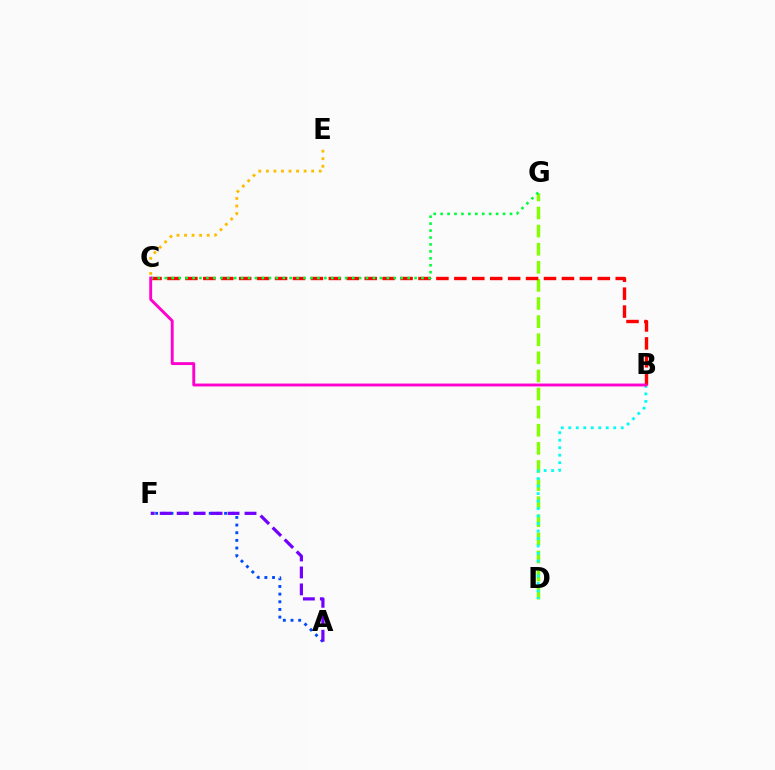{('C', 'E'): [{'color': '#ffbd00', 'line_style': 'dotted', 'thickness': 2.05}], ('D', 'G'): [{'color': '#84ff00', 'line_style': 'dashed', 'thickness': 2.46}], ('A', 'F'): [{'color': '#004bff', 'line_style': 'dotted', 'thickness': 2.08}, {'color': '#7200ff', 'line_style': 'dashed', 'thickness': 2.3}], ('B', 'D'): [{'color': '#00fff6', 'line_style': 'dotted', 'thickness': 2.03}], ('B', 'C'): [{'color': '#ff0000', 'line_style': 'dashed', 'thickness': 2.44}, {'color': '#ff00cf', 'line_style': 'solid', 'thickness': 2.08}], ('C', 'G'): [{'color': '#00ff39', 'line_style': 'dotted', 'thickness': 1.89}]}